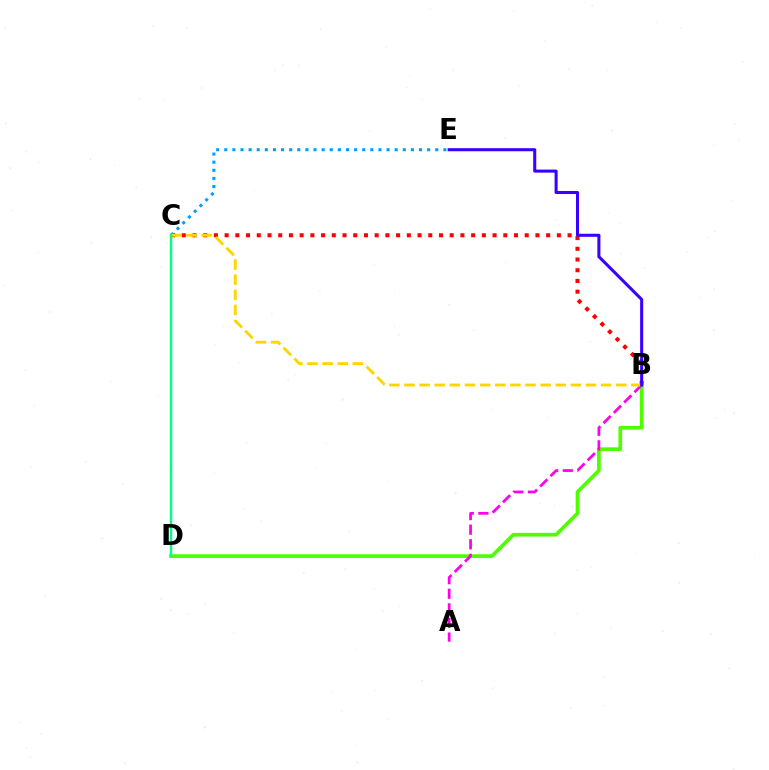{('B', 'C'): [{'color': '#ff0000', 'line_style': 'dotted', 'thickness': 2.91}, {'color': '#ffd500', 'line_style': 'dashed', 'thickness': 2.05}], ('C', 'E'): [{'color': '#009eff', 'line_style': 'dotted', 'thickness': 2.2}], ('B', 'D'): [{'color': '#4fff00', 'line_style': 'solid', 'thickness': 2.66}], ('A', 'B'): [{'color': '#ff00ed', 'line_style': 'dashed', 'thickness': 1.98}], ('B', 'E'): [{'color': '#3700ff', 'line_style': 'solid', 'thickness': 2.19}], ('C', 'D'): [{'color': '#00ff86', 'line_style': 'solid', 'thickness': 1.75}]}